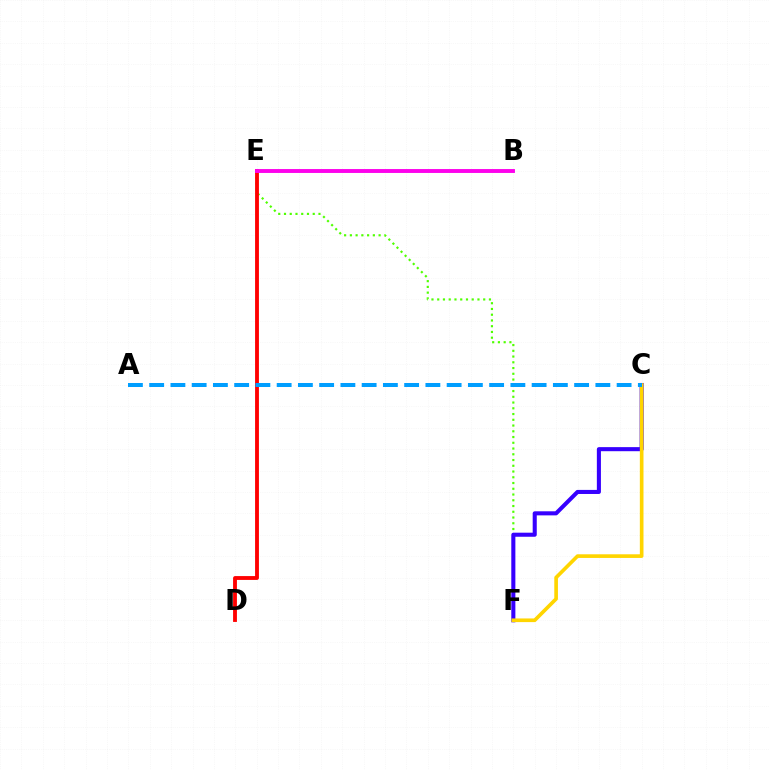{('E', 'F'): [{'color': '#4fff00', 'line_style': 'dotted', 'thickness': 1.56}], ('B', 'E'): [{'color': '#00ff86', 'line_style': 'solid', 'thickness': 1.73}, {'color': '#ff00ed', 'line_style': 'solid', 'thickness': 2.8}], ('D', 'E'): [{'color': '#ff0000', 'line_style': 'solid', 'thickness': 2.77}], ('C', 'F'): [{'color': '#3700ff', 'line_style': 'solid', 'thickness': 2.93}, {'color': '#ffd500', 'line_style': 'solid', 'thickness': 2.63}], ('A', 'C'): [{'color': '#009eff', 'line_style': 'dashed', 'thickness': 2.89}]}